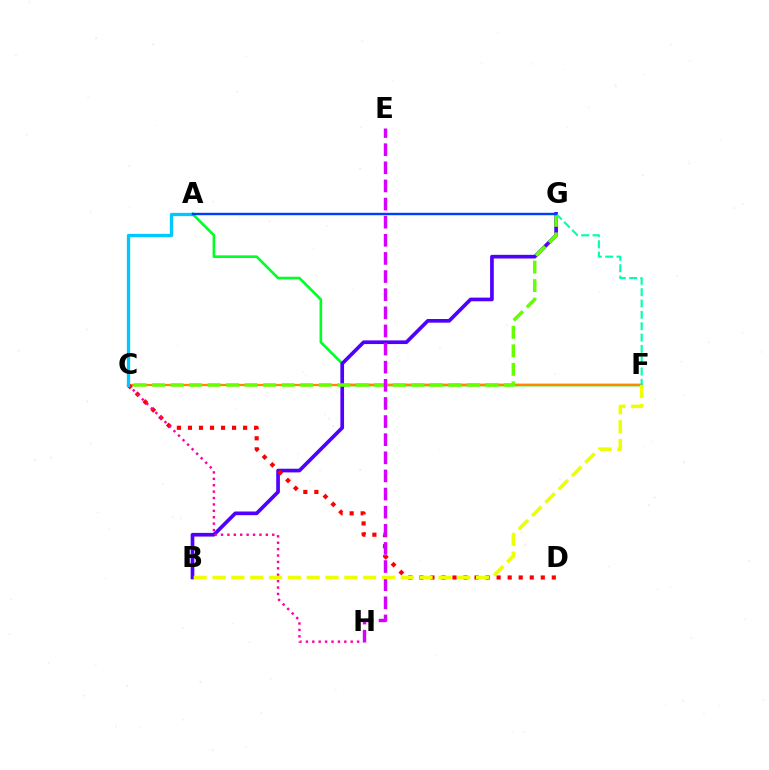{('A', 'F'): [{'color': '#00ff27', 'line_style': 'solid', 'thickness': 1.89}], ('C', 'F'): [{'color': '#ff8800', 'line_style': 'solid', 'thickness': 1.62}], ('B', 'G'): [{'color': '#4f00ff', 'line_style': 'solid', 'thickness': 2.65}], ('C', 'D'): [{'color': '#ff0000', 'line_style': 'dotted', 'thickness': 3.0}], ('C', 'H'): [{'color': '#ff00a0', 'line_style': 'dotted', 'thickness': 1.74}], ('C', 'G'): [{'color': '#66ff00', 'line_style': 'dashed', 'thickness': 2.52}], ('E', 'H'): [{'color': '#d600ff', 'line_style': 'dashed', 'thickness': 2.46}], ('A', 'C'): [{'color': '#00c7ff', 'line_style': 'solid', 'thickness': 2.38}], ('F', 'G'): [{'color': '#00ffaf', 'line_style': 'dashed', 'thickness': 1.54}], ('B', 'F'): [{'color': '#eeff00', 'line_style': 'dashed', 'thickness': 2.56}], ('A', 'G'): [{'color': '#003fff', 'line_style': 'solid', 'thickness': 1.74}]}